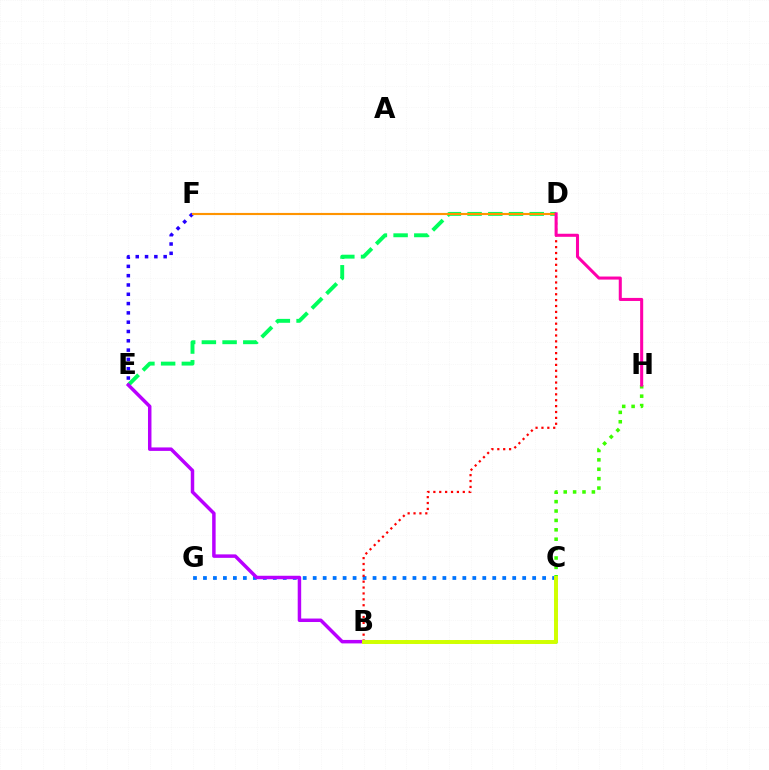{('D', 'E'): [{'color': '#00ff5c', 'line_style': 'dashed', 'thickness': 2.81}], ('E', 'F'): [{'color': '#2500ff', 'line_style': 'dotted', 'thickness': 2.53}], ('C', 'G'): [{'color': '#0074ff', 'line_style': 'dotted', 'thickness': 2.71}], ('B', 'E'): [{'color': '#b900ff', 'line_style': 'solid', 'thickness': 2.5}], ('B', 'D'): [{'color': '#ff0000', 'line_style': 'dotted', 'thickness': 1.6}], ('B', 'C'): [{'color': '#00fff6', 'line_style': 'dotted', 'thickness': 2.74}, {'color': '#d1ff00', 'line_style': 'solid', 'thickness': 2.84}], ('C', 'H'): [{'color': '#3dff00', 'line_style': 'dotted', 'thickness': 2.55}], ('D', 'F'): [{'color': '#ff9400', 'line_style': 'solid', 'thickness': 1.54}], ('D', 'H'): [{'color': '#ff00ac', 'line_style': 'solid', 'thickness': 2.2}]}